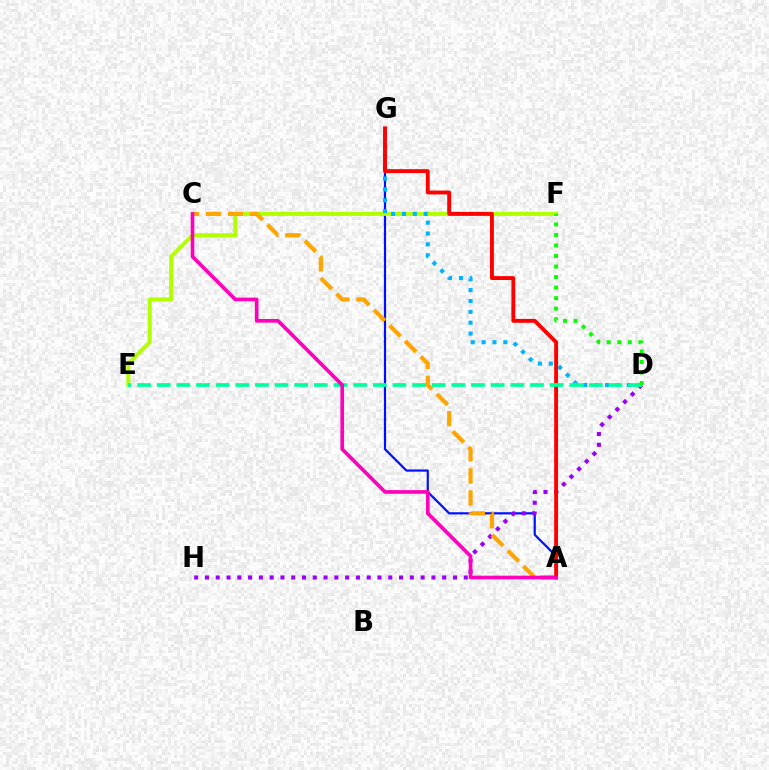{('A', 'G'): [{'color': '#0010ff', 'line_style': 'solid', 'thickness': 1.58}, {'color': '#ff0000', 'line_style': 'solid', 'thickness': 2.8}], ('E', 'F'): [{'color': '#b3ff00', 'line_style': 'solid', 'thickness': 2.89}], ('D', 'H'): [{'color': '#9b00ff', 'line_style': 'dotted', 'thickness': 2.93}], ('D', 'G'): [{'color': '#00b5ff', 'line_style': 'dotted', 'thickness': 2.95}], ('A', 'C'): [{'color': '#ffa500', 'line_style': 'dashed', 'thickness': 3.0}, {'color': '#ff00bd', 'line_style': 'solid', 'thickness': 2.63}], ('D', 'E'): [{'color': '#00ff9d', 'line_style': 'dashed', 'thickness': 2.67}], ('D', 'F'): [{'color': '#08ff00', 'line_style': 'dotted', 'thickness': 2.86}]}